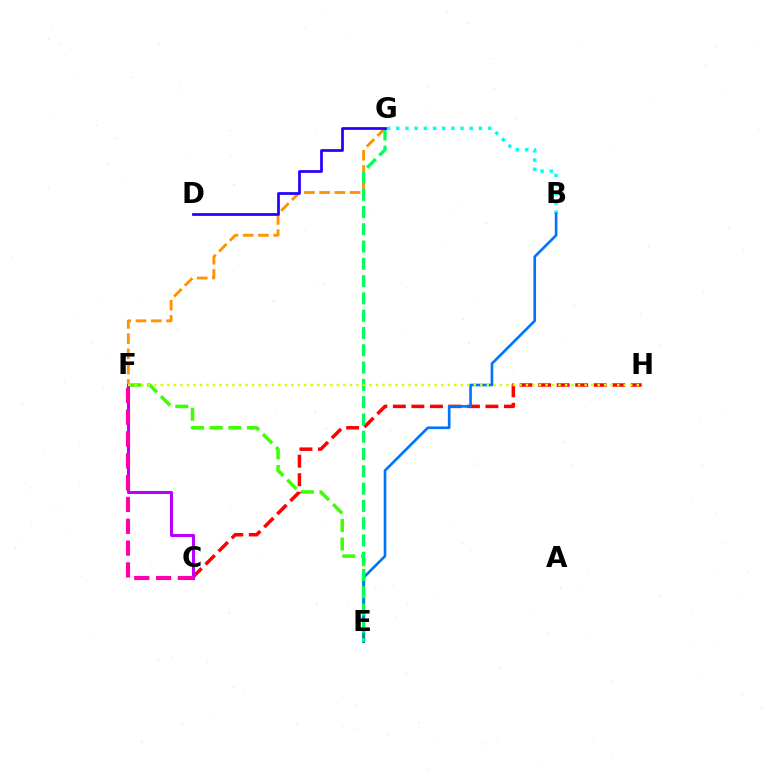{('E', 'F'): [{'color': '#3dff00', 'line_style': 'dashed', 'thickness': 2.53}], ('C', 'H'): [{'color': '#ff0000', 'line_style': 'dashed', 'thickness': 2.52}], ('F', 'G'): [{'color': '#ff9400', 'line_style': 'dashed', 'thickness': 2.07}], ('C', 'F'): [{'color': '#b900ff', 'line_style': 'solid', 'thickness': 2.19}, {'color': '#ff00ac', 'line_style': 'dashed', 'thickness': 2.96}], ('B', 'G'): [{'color': '#00fff6', 'line_style': 'dotted', 'thickness': 2.5}], ('B', 'E'): [{'color': '#0074ff', 'line_style': 'solid', 'thickness': 1.9}], ('E', 'G'): [{'color': '#00ff5c', 'line_style': 'dashed', 'thickness': 2.35}], ('D', 'G'): [{'color': '#2500ff', 'line_style': 'solid', 'thickness': 1.97}], ('F', 'H'): [{'color': '#d1ff00', 'line_style': 'dotted', 'thickness': 1.77}]}